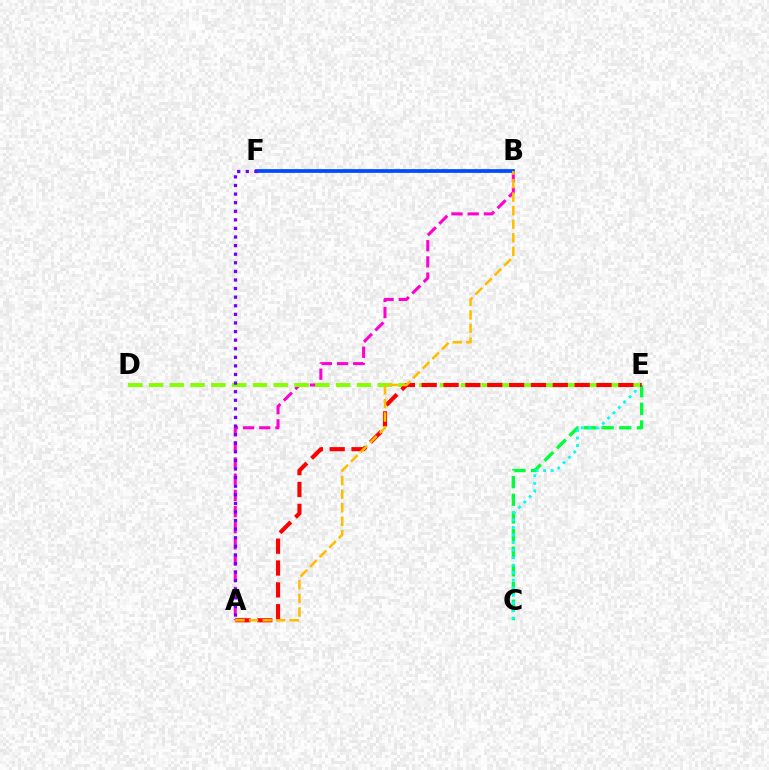{('C', 'E'): [{'color': '#00ff39', 'line_style': 'dashed', 'thickness': 2.4}, {'color': '#00fff6', 'line_style': 'dotted', 'thickness': 2.05}], ('A', 'B'): [{'color': '#ff00cf', 'line_style': 'dashed', 'thickness': 2.2}, {'color': '#ffbd00', 'line_style': 'dashed', 'thickness': 1.84}], ('D', 'E'): [{'color': '#84ff00', 'line_style': 'dashed', 'thickness': 2.82}], ('B', 'F'): [{'color': '#004bff', 'line_style': 'solid', 'thickness': 2.7}], ('A', 'E'): [{'color': '#ff0000', 'line_style': 'dashed', 'thickness': 2.97}], ('A', 'F'): [{'color': '#7200ff', 'line_style': 'dotted', 'thickness': 2.33}]}